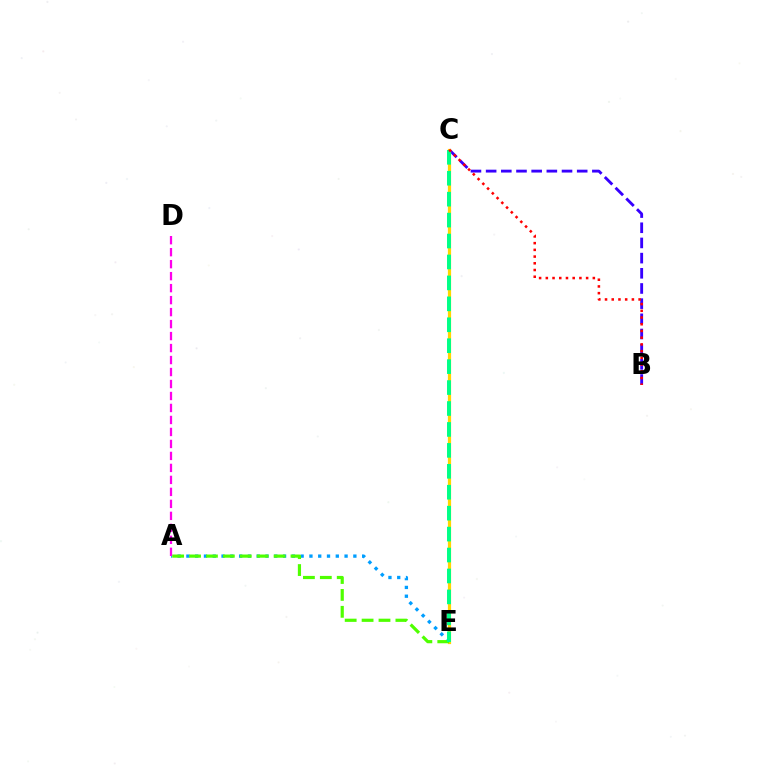{('B', 'C'): [{'color': '#3700ff', 'line_style': 'dashed', 'thickness': 2.06}, {'color': '#ff0000', 'line_style': 'dotted', 'thickness': 1.82}], ('C', 'E'): [{'color': '#ffd500', 'line_style': 'solid', 'thickness': 2.31}, {'color': '#00ff86', 'line_style': 'dashed', 'thickness': 2.84}], ('A', 'E'): [{'color': '#009eff', 'line_style': 'dotted', 'thickness': 2.39}, {'color': '#4fff00', 'line_style': 'dashed', 'thickness': 2.3}], ('A', 'D'): [{'color': '#ff00ed', 'line_style': 'dashed', 'thickness': 1.63}]}